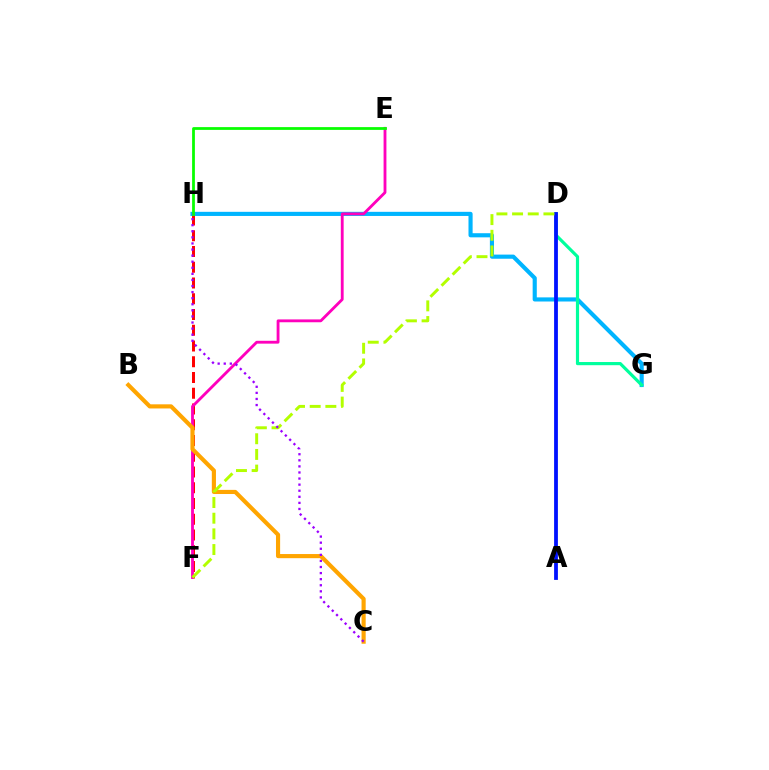{('F', 'H'): [{'color': '#ff0000', 'line_style': 'dashed', 'thickness': 2.14}], ('G', 'H'): [{'color': '#00b5ff', 'line_style': 'solid', 'thickness': 2.97}], ('E', 'F'): [{'color': '#ff00bd', 'line_style': 'solid', 'thickness': 2.04}], ('E', 'H'): [{'color': '#08ff00', 'line_style': 'solid', 'thickness': 1.99}], ('B', 'C'): [{'color': '#ffa500', 'line_style': 'solid', 'thickness': 2.98}], ('D', 'G'): [{'color': '#00ff9d', 'line_style': 'solid', 'thickness': 2.29}], ('A', 'D'): [{'color': '#0010ff', 'line_style': 'solid', 'thickness': 2.73}], ('D', 'F'): [{'color': '#b3ff00', 'line_style': 'dashed', 'thickness': 2.13}], ('C', 'H'): [{'color': '#9b00ff', 'line_style': 'dotted', 'thickness': 1.65}]}